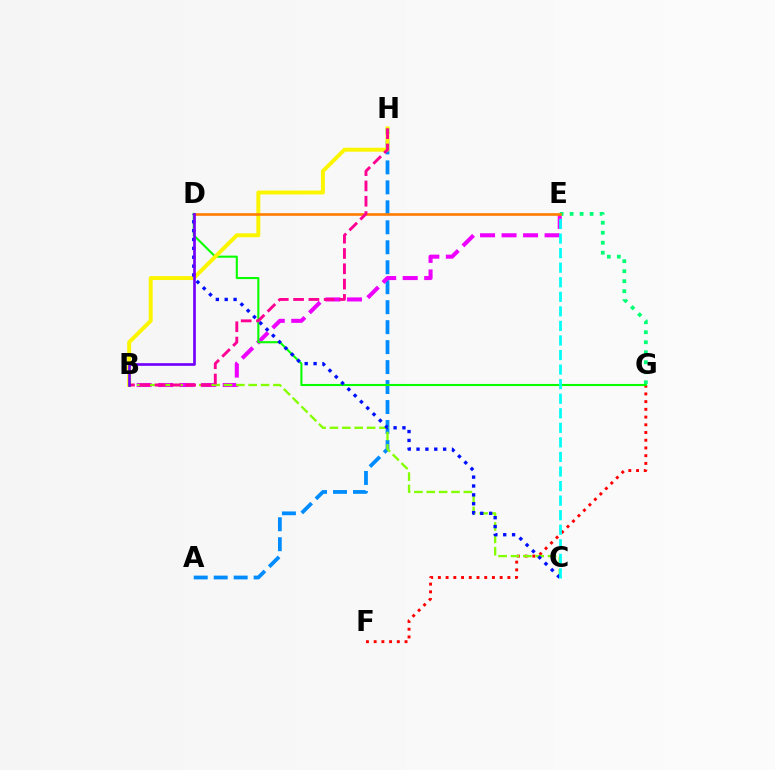{('A', 'H'): [{'color': '#008cff', 'line_style': 'dashed', 'thickness': 2.71}], ('B', 'E'): [{'color': '#ee00ff', 'line_style': 'dashed', 'thickness': 2.92}], ('E', 'G'): [{'color': '#00ff74', 'line_style': 'dotted', 'thickness': 2.72}], ('F', 'G'): [{'color': '#ff0000', 'line_style': 'dotted', 'thickness': 2.1}], ('D', 'G'): [{'color': '#08ff00', 'line_style': 'solid', 'thickness': 1.5}], ('B', 'H'): [{'color': '#fcf500', 'line_style': 'solid', 'thickness': 2.85}, {'color': '#ff0094', 'line_style': 'dashed', 'thickness': 2.08}], ('D', 'E'): [{'color': '#ff7c00', 'line_style': 'solid', 'thickness': 1.88}], ('B', 'C'): [{'color': '#84ff00', 'line_style': 'dashed', 'thickness': 1.68}], ('C', 'D'): [{'color': '#0010ff', 'line_style': 'dotted', 'thickness': 2.41}], ('B', 'D'): [{'color': '#7200ff', 'line_style': 'solid', 'thickness': 1.93}], ('C', 'E'): [{'color': '#00fff6', 'line_style': 'dashed', 'thickness': 1.98}]}